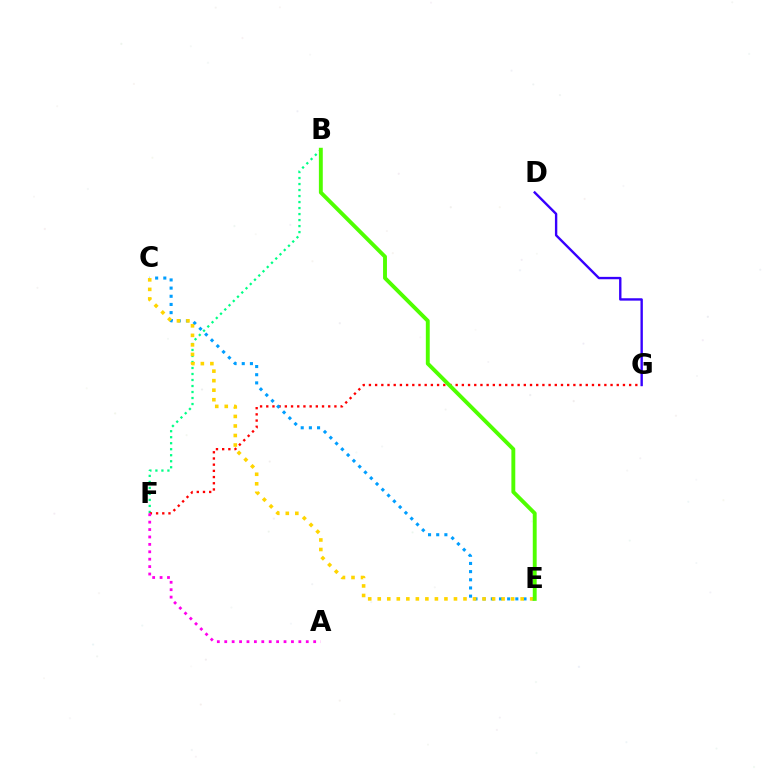{('B', 'F'): [{'color': '#00ff86', 'line_style': 'dotted', 'thickness': 1.63}], ('F', 'G'): [{'color': '#ff0000', 'line_style': 'dotted', 'thickness': 1.68}], ('C', 'E'): [{'color': '#009eff', 'line_style': 'dotted', 'thickness': 2.22}, {'color': '#ffd500', 'line_style': 'dotted', 'thickness': 2.59}], ('D', 'G'): [{'color': '#3700ff', 'line_style': 'solid', 'thickness': 1.71}], ('B', 'E'): [{'color': '#4fff00', 'line_style': 'solid', 'thickness': 2.8}], ('A', 'F'): [{'color': '#ff00ed', 'line_style': 'dotted', 'thickness': 2.01}]}